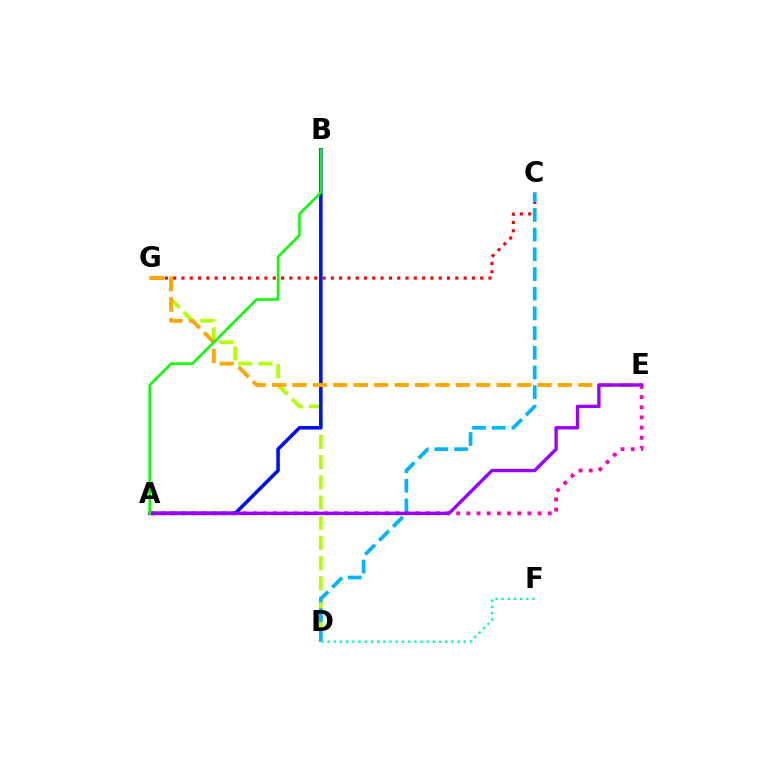{('D', 'G'): [{'color': '#b3ff00', 'line_style': 'dashed', 'thickness': 2.74}], ('C', 'G'): [{'color': '#ff0000', 'line_style': 'dotted', 'thickness': 2.25}], ('C', 'D'): [{'color': '#00b5ff', 'line_style': 'dashed', 'thickness': 2.68}], ('A', 'E'): [{'color': '#ff00bd', 'line_style': 'dotted', 'thickness': 2.76}, {'color': '#9b00ff', 'line_style': 'solid', 'thickness': 2.43}], ('A', 'B'): [{'color': '#0010ff', 'line_style': 'solid', 'thickness': 2.56}, {'color': '#08ff00', 'line_style': 'solid', 'thickness': 1.84}], ('E', 'G'): [{'color': '#ffa500', 'line_style': 'dashed', 'thickness': 2.77}], ('D', 'F'): [{'color': '#00ff9d', 'line_style': 'dotted', 'thickness': 1.68}]}